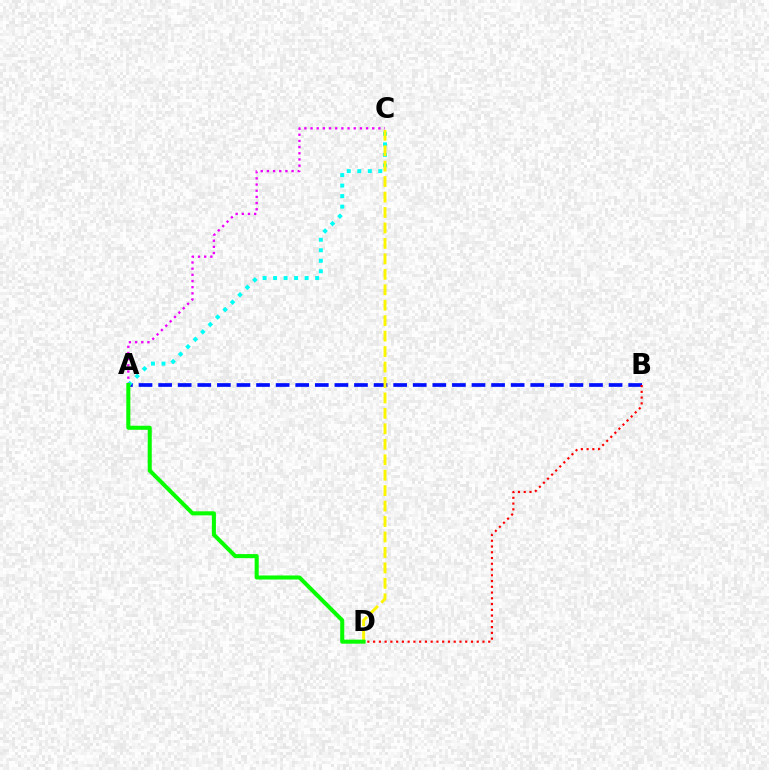{('A', 'B'): [{'color': '#0010ff', 'line_style': 'dashed', 'thickness': 2.66}], ('A', 'C'): [{'color': '#00fff6', 'line_style': 'dotted', 'thickness': 2.85}, {'color': '#ee00ff', 'line_style': 'dotted', 'thickness': 1.68}], ('C', 'D'): [{'color': '#fcf500', 'line_style': 'dashed', 'thickness': 2.1}], ('A', 'D'): [{'color': '#08ff00', 'line_style': 'solid', 'thickness': 2.92}], ('B', 'D'): [{'color': '#ff0000', 'line_style': 'dotted', 'thickness': 1.56}]}